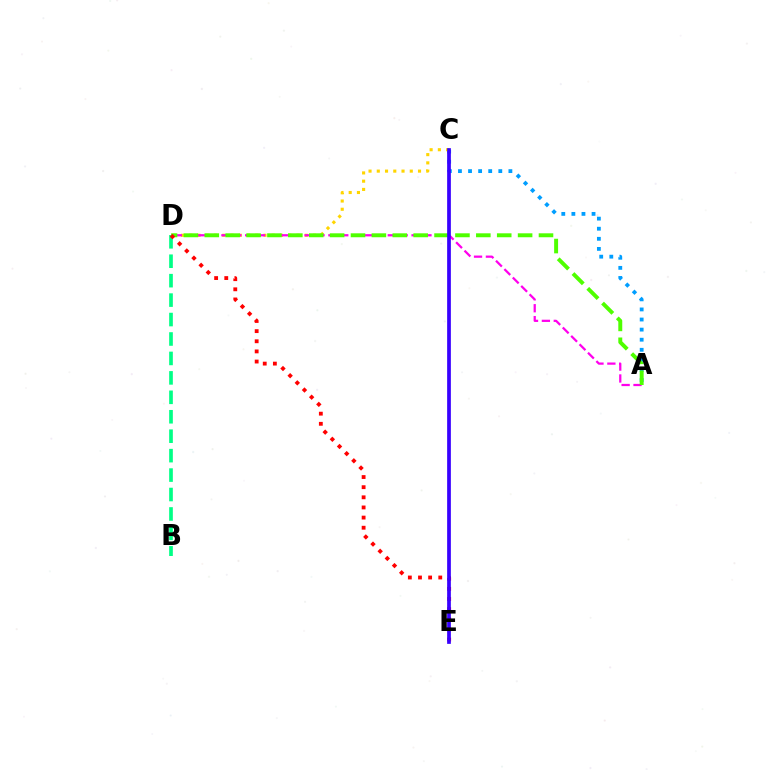{('A', 'C'): [{'color': '#009eff', 'line_style': 'dotted', 'thickness': 2.74}], ('C', 'D'): [{'color': '#ffd500', 'line_style': 'dotted', 'thickness': 2.24}], ('B', 'D'): [{'color': '#00ff86', 'line_style': 'dashed', 'thickness': 2.64}], ('A', 'D'): [{'color': '#ff00ed', 'line_style': 'dashed', 'thickness': 1.61}, {'color': '#4fff00', 'line_style': 'dashed', 'thickness': 2.84}], ('D', 'E'): [{'color': '#ff0000', 'line_style': 'dotted', 'thickness': 2.75}], ('C', 'E'): [{'color': '#3700ff', 'line_style': 'solid', 'thickness': 2.68}]}